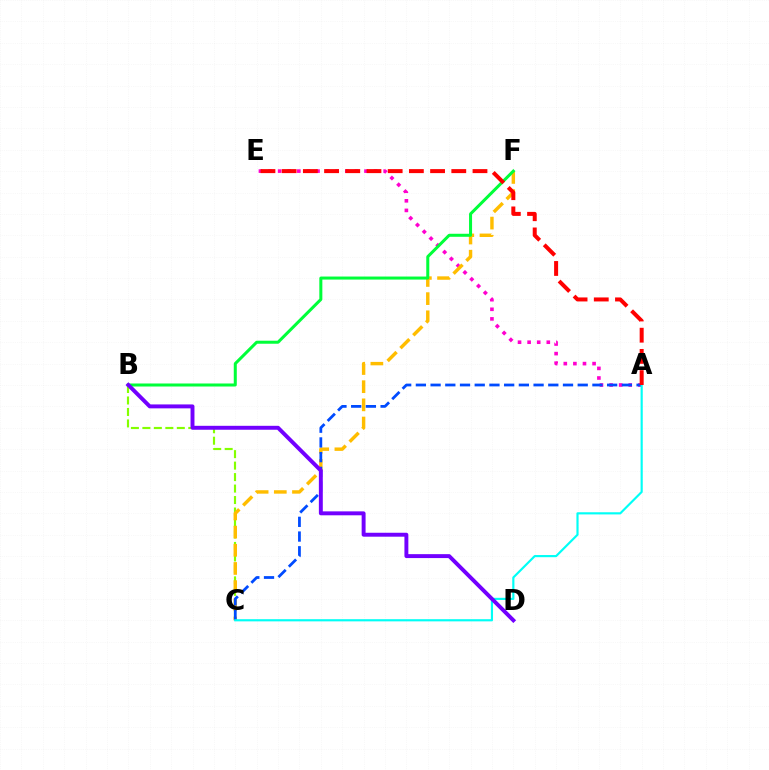{('A', 'E'): [{'color': '#ff00cf', 'line_style': 'dotted', 'thickness': 2.61}, {'color': '#ff0000', 'line_style': 'dashed', 'thickness': 2.88}], ('B', 'C'): [{'color': '#84ff00', 'line_style': 'dashed', 'thickness': 1.56}], ('C', 'F'): [{'color': '#ffbd00', 'line_style': 'dashed', 'thickness': 2.47}], ('A', 'C'): [{'color': '#004bff', 'line_style': 'dashed', 'thickness': 2.0}, {'color': '#00fff6', 'line_style': 'solid', 'thickness': 1.56}], ('B', 'F'): [{'color': '#00ff39', 'line_style': 'solid', 'thickness': 2.18}], ('B', 'D'): [{'color': '#7200ff', 'line_style': 'solid', 'thickness': 2.83}]}